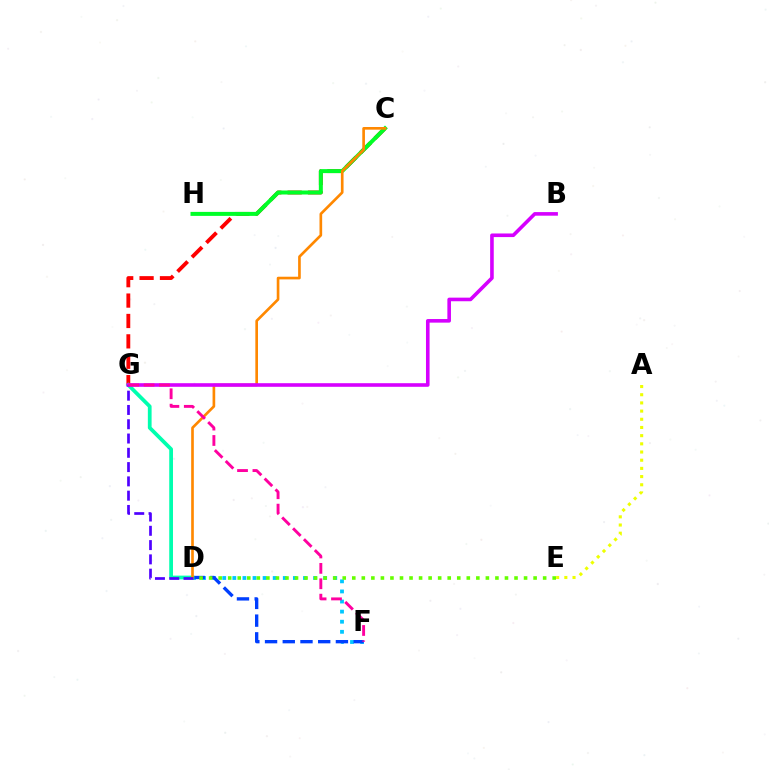{('D', 'F'): [{'color': '#00c7ff', 'line_style': 'dotted', 'thickness': 2.74}, {'color': '#003fff', 'line_style': 'dashed', 'thickness': 2.41}], ('C', 'G'): [{'color': '#ff0000', 'line_style': 'dashed', 'thickness': 2.77}], ('D', 'G'): [{'color': '#00ffaf', 'line_style': 'solid', 'thickness': 2.7}, {'color': '#4f00ff', 'line_style': 'dashed', 'thickness': 1.94}], ('C', 'H'): [{'color': '#00ff27', 'line_style': 'solid', 'thickness': 2.88}], ('C', 'D'): [{'color': '#ff8800', 'line_style': 'solid', 'thickness': 1.91}], ('D', 'E'): [{'color': '#66ff00', 'line_style': 'dotted', 'thickness': 2.59}], ('B', 'G'): [{'color': '#d600ff', 'line_style': 'solid', 'thickness': 2.59}], ('F', 'G'): [{'color': '#ff00a0', 'line_style': 'dashed', 'thickness': 2.09}], ('A', 'E'): [{'color': '#eeff00', 'line_style': 'dotted', 'thickness': 2.22}]}